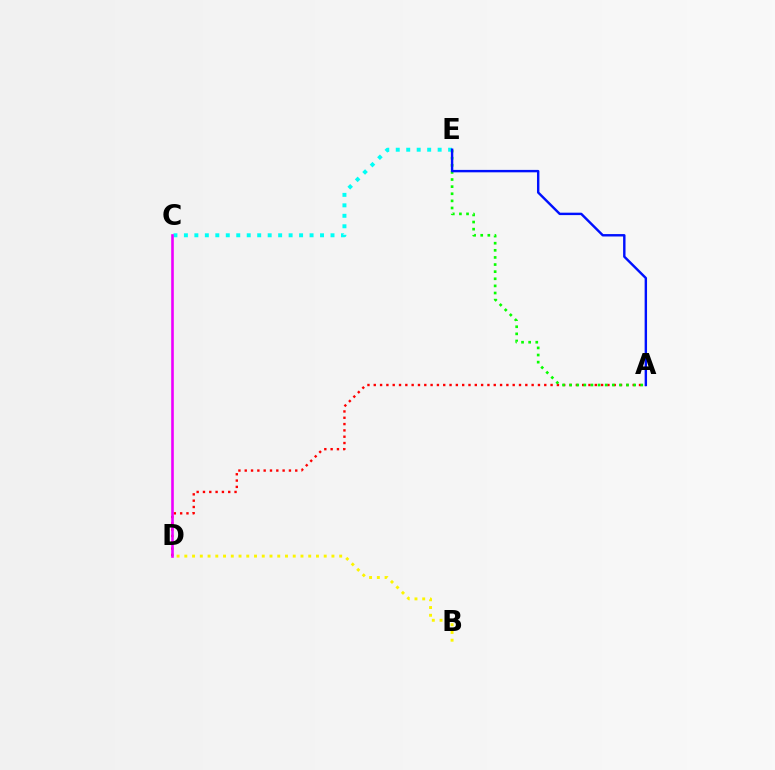{('A', 'D'): [{'color': '#ff0000', 'line_style': 'dotted', 'thickness': 1.72}], ('A', 'E'): [{'color': '#08ff00', 'line_style': 'dotted', 'thickness': 1.93}, {'color': '#0010ff', 'line_style': 'solid', 'thickness': 1.74}], ('B', 'D'): [{'color': '#fcf500', 'line_style': 'dotted', 'thickness': 2.1}], ('C', 'E'): [{'color': '#00fff6', 'line_style': 'dotted', 'thickness': 2.85}], ('C', 'D'): [{'color': '#ee00ff', 'line_style': 'solid', 'thickness': 1.88}]}